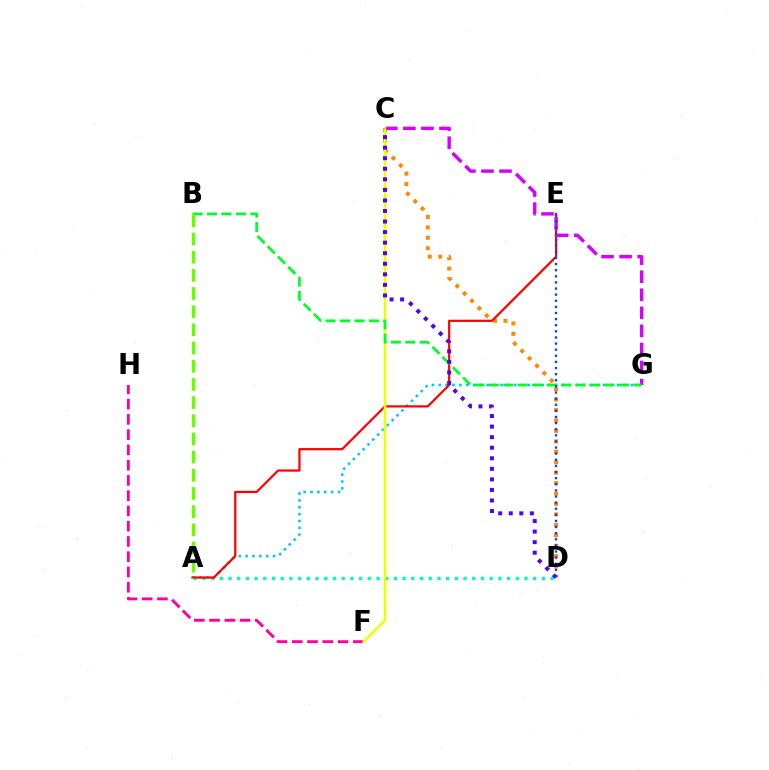{('A', 'D'): [{'color': '#00ffaf', 'line_style': 'dotted', 'thickness': 2.37}], ('A', 'G'): [{'color': '#00c7ff', 'line_style': 'dotted', 'thickness': 1.86}], ('F', 'H'): [{'color': '#ff00a0', 'line_style': 'dashed', 'thickness': 2.07}], ('C', 'D'): [{'color': '#ff8800', 'line_style': 'dotted', 'thickness': 2.84}, {'color': '#4f00ff', 'line_style': 'dotted', 'thickness': 2.87}], ('A', 'E'): [{'color': '#ff0000', 'line_style': 'solid', 'thickness': 1.59}], ('C', 'G'): [{'color': '#d600ff', 'line_style': 'dashed', 'thickness': 2.45}], ('C', 'F'): [{'color': '#eeff00', 'line_style': 'solid', 'thickness': 1.86}], ('B', 'G'): [{'color': '#00ff27', 'line_style': 'dashed', 'thickness': 1.96}], ('D', 'E'): [{'color': '#003fff', 'line_style': 'dotted', 'thickness': 1.66}], ('A', 'B'): [{'color': '#66ff00', 'line_style': 'dashed', 'thickness': 2.47}]}